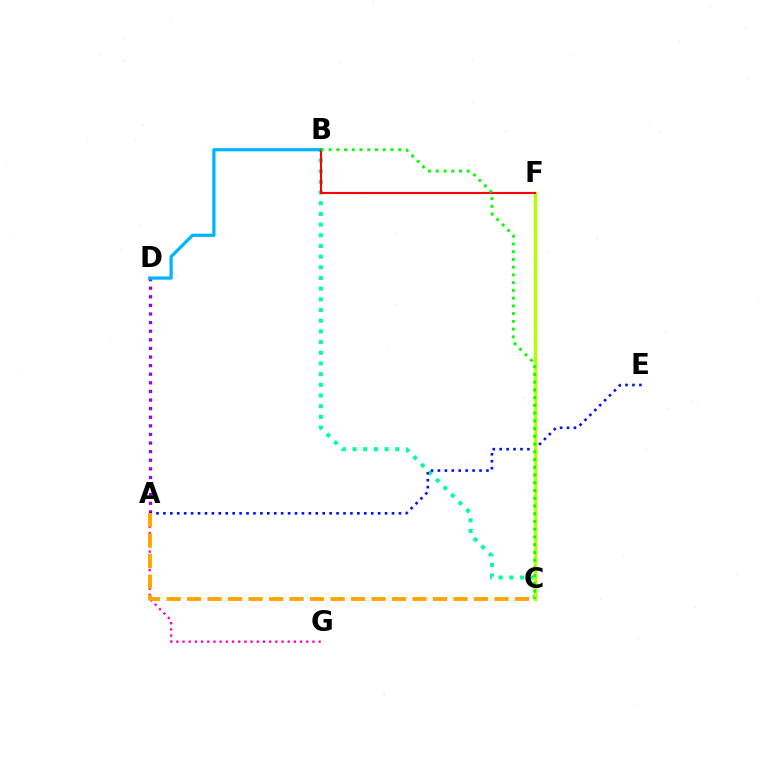{('A', 'D'): [{'color': '#9b00ff', 'line_style': 'dotted', 'thickness': 2.34}], ('B', 'C'): [{'color': '#00ff9d', 'line_style': 'dotted', 'thickness': 2.9}, {'color': '#08ff00', 'line_style': 'dotted', 'thickness': 2.1}], ('A', 'G'): [{'color': '#ff00bd', 'line_style': 'dotted', 'thickness': 1.68}], ('A', 'E'): [{'color': '#0010ff', 'line_style': 'dotted', 'thickness': 1.88}], ('C', 'F'): [{'color': '#b3ff00', 'line_style': 'solid', 'thickness': 2.45}], ('B', 'D'): [{'color': '#00b5ff', 'line_style': 'solid', 'thickness': 2.32}], ('B', 'F'): [{'color': '#ff0000', 'line_style': 'solid', 'thickness': 1.53}], ('A', 'C'): [{'color': '#ffa500', 'line_style': 'dashed', 'thickness': 2.78}]}